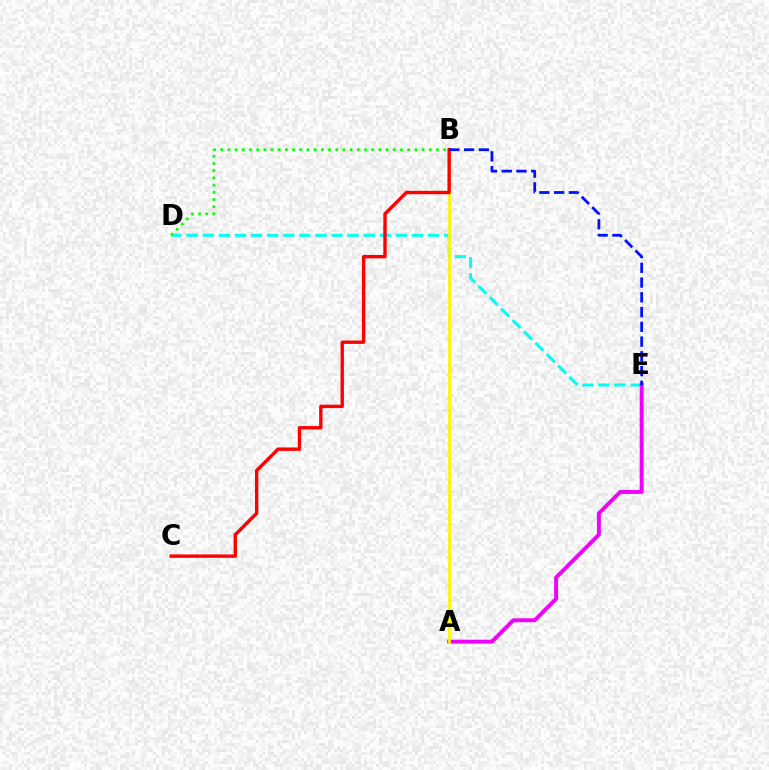{('D', 'E'): [{'color': '#00fff6', 'line_style': 'dashed', 'thickness': 2.19}], ('A', 'E'): [{'color': '#ee00ff', 'line_style': 'solid', 'thickness': 2.82}], ('B', 'D'): [{'color': '#08ff00', 'line_style': 'dotted', 'thickness': 1.95}], ('A', 'B'): [{'color': '#fcf500', 'line_style': 'solid', 'thickness': 1.97}], ('B', 'C'): [{'color': '#ff0000', 'line_style': 'solid', 'thickness': 2.44}], ('B', 'E'): [{'color': '#0010ff', 'line_style': 'dashed', 'thickness': 2.0}]}